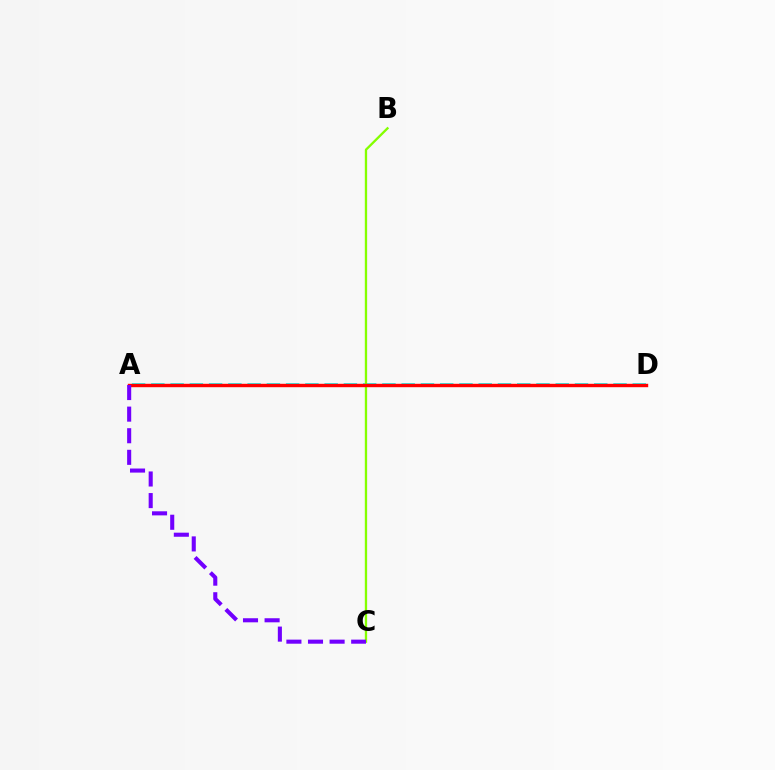{('A', 'D'): [{'color': '#00fff6', 'line_style': 'dashed', 'thickness': 2.62}, {'color': '#ff0000', 'line_style': 'solid', 'thickness': 2.46}], ('B', 'C'): [{'color': '#84ff00', 'line_style': 'solid', 'thickness': 1.66}], ('A', 'C'): [{'color': '#7200ff', 'line_style': 'dashed', 'thickness': 2.93}]}